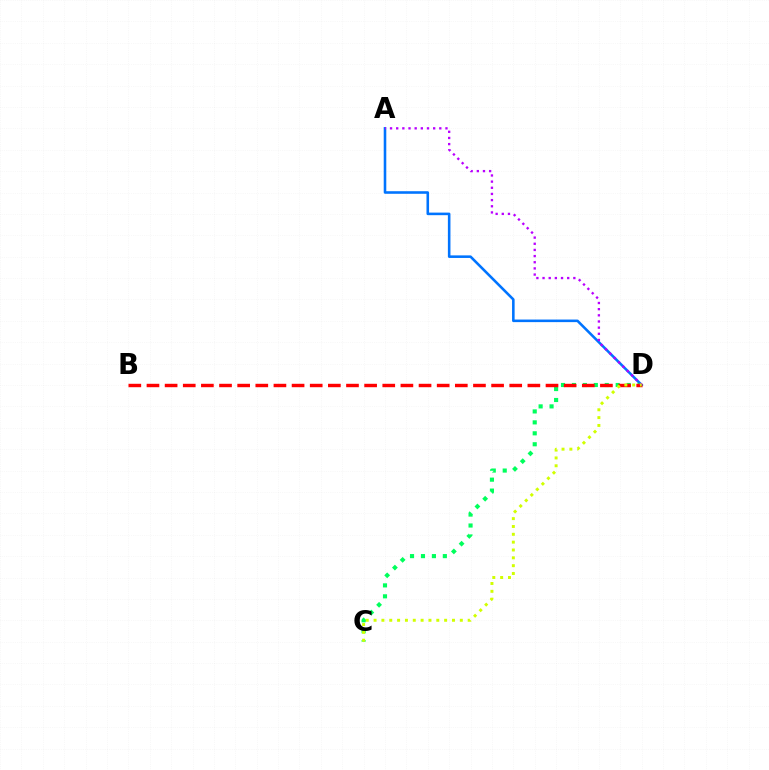{('A', 'D'): [{'color': '#0074ff', 'line_style': 'solid', 'thickness': 1.85}, {'color': '#b900ff', 'line_style': 'dotted', 'thickness': 1.67}], ('C', 'D'): [{'color': '#00ff5c', 'line_style': 'dotted', 'thickness': 2.97}, {'color': '#d1ff00', 'line_style': 'dotted', 'thickness': 2.13}], ('B', 'D'): [{'color': '#ff0000', 'line_style': 'dashed', 'thickness': 2.46}]}